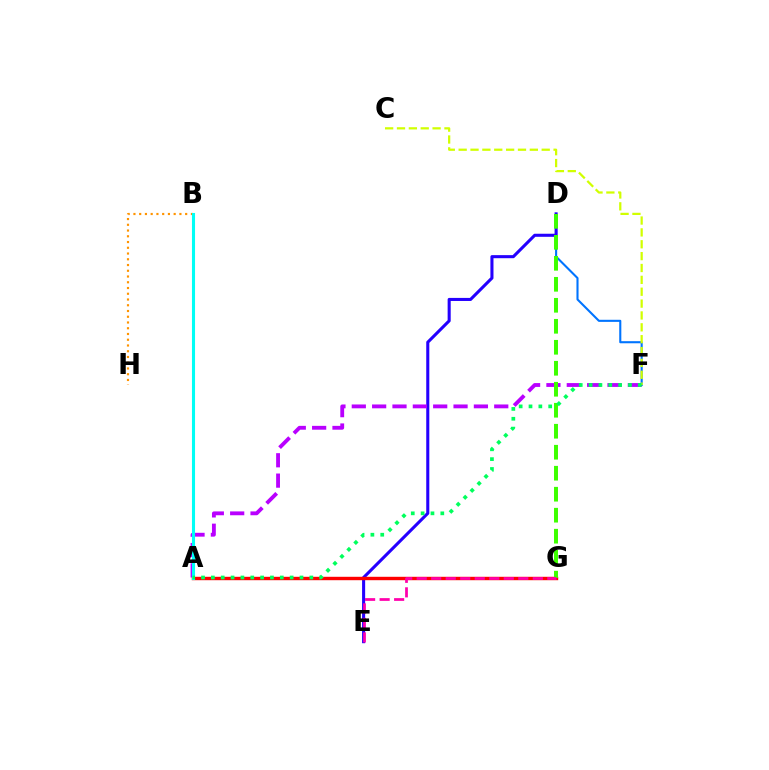{('D', 'F'): [{'color': '#0074ff', 'line_style': 'solid', 'thickness': 1.51}], ('D', 'E'): [{'color': '#2500ff', 'line_style': 'solid', 'thickness': 2.21}], ('A', 'F'): [{'color': '#b900ff', 'line_style': 'dashed', 'thickness': 2.76}, {'color': '#00ff5c', 'line_style': 'dotted', 'thickness': 2.68}], ('B', 'H'): [{'color': '#ff9400', 'line_style': 'dotted', 'thickness': 1.56}], ('C', 'F'): [{'color': '#d1ff00', 'line_style': 'dashed', 'thickness': 1.61}], ('A', 'G'): [{'color': '#ff0000', 'line_style': 'solid', 'thickness': 2.45}], ('D', 'G'): [{'color': '#3dff00', 'line_style': 'dashed', 'thickness': 2.85}], ('A', 'B'): [{'color': '#00fff6', 'line_style': 'solid', 'thickness': 2.22}], ('E', 'G'): [{'color': '#ff00ac', 'line_style': 'dashed', 'thickness': 1.97}]}